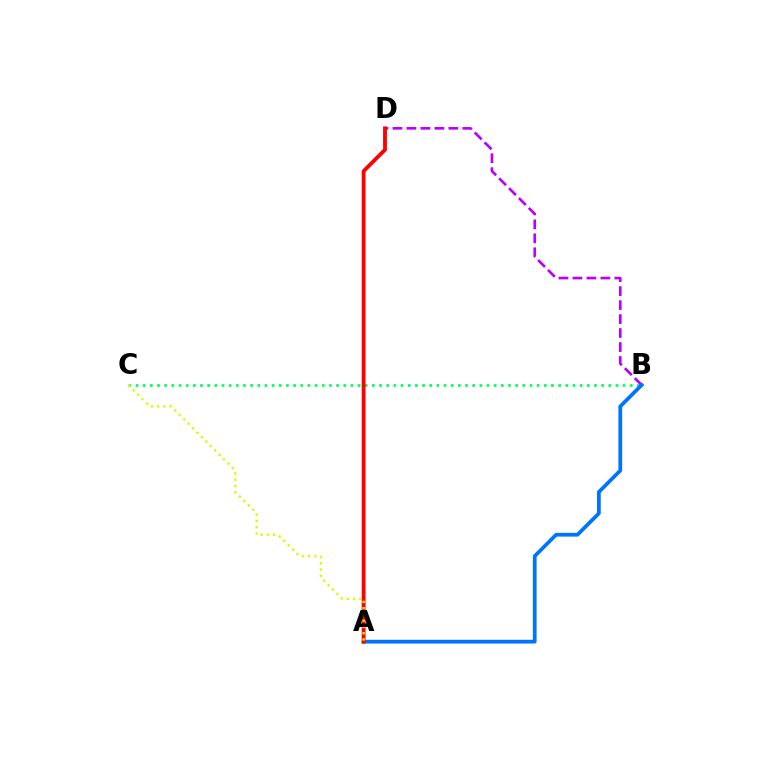{('B', 'C'): [{'color': '#00ff5c', 'line_style': 'dotted', 'thickness': 1.95}], ('B', 'D'): [{'color': '#b900ff', 'line_style': 'dashed', 'thickness': 1.9}], ('A', 'B'): [{'color': '#0074ff', 'line_style': 'solid', 'thickness': 2.7}], ('A', 'D'): [{'color': '#ff0000', 'line_style': 'solid', 'thickness': 2.76}], ('A', 'C'): [{'color': '#d1ff00', 'line_style': 'dotted', 'thickness': 1.7}]}